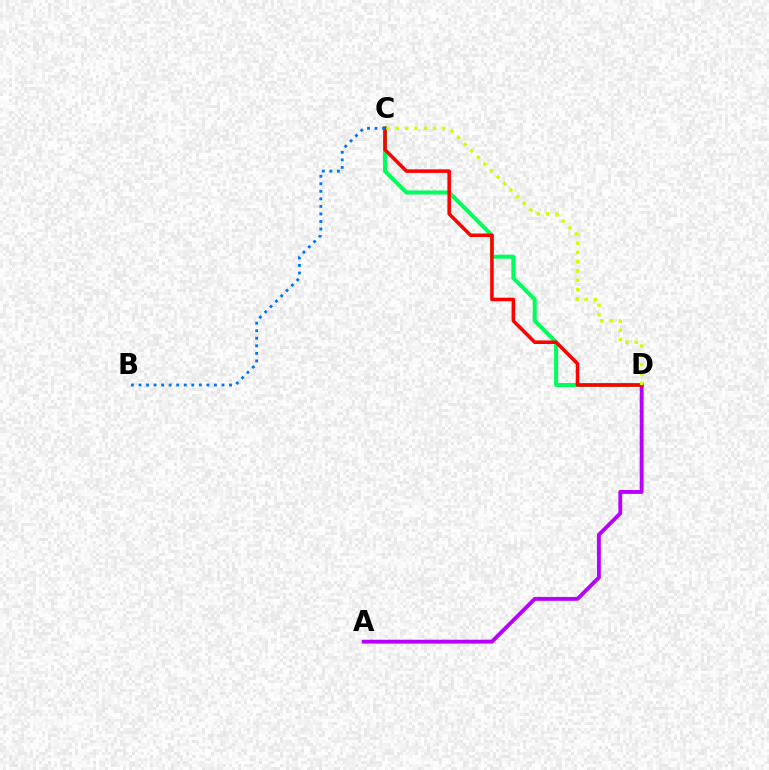{('C', 'D'): [{'color': '#00ff5c', 'line_style': 'solid', 'thickness': 2.89}, {'color': '#ff0000', 'line_style': 'solid', 'thickness': 2.55}, {'color': '#d1ff00', 'line_style': 'dotted', 'thickness': 2.52}], ('A', 'D'): [{'color': '#b900ff', 'line_style': 'solid', 'thickness': 2.78}], ('B', 'C'): [{'color': '#0074ff', 'line_style': 'dotted', 'thickness': 2.05}]}